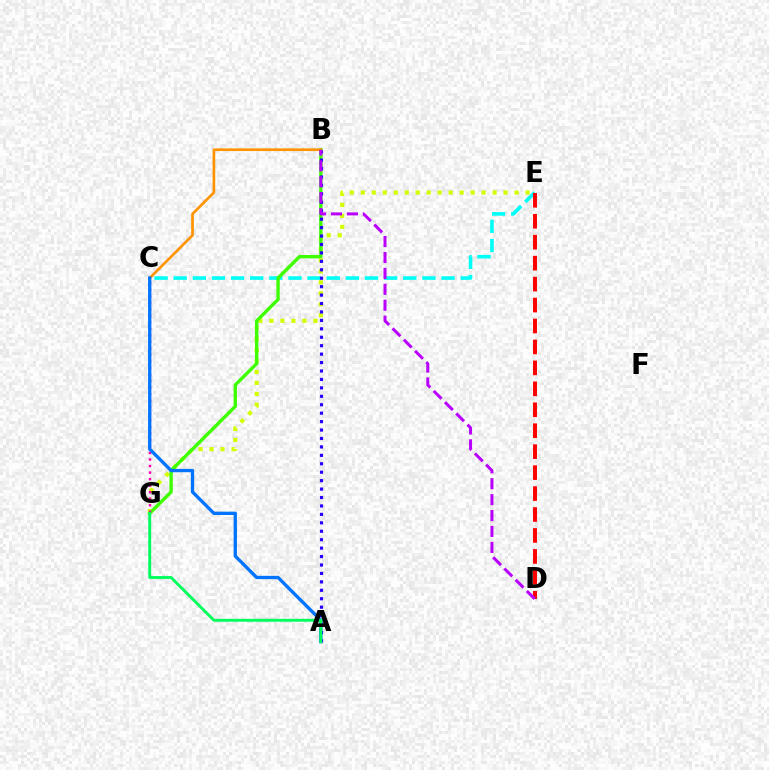{('C', 'E'): [{'color': '#00fff6', 'line_style': 'dashed', 'thickness': 2.6}], ('E', 'G'): [{'color': '#d1ff00', 'line_style': 'dotted', 'thickness': 2.98}], ('B', 'G'): [{'color': '#3dff00', 'line_style': 'solid', 'thickness': 2.42}], ('D', 'E'): [{'color': '#ff0000', 'line_style': 'dashed', 'thickness': 2.85}], ('C', 'G'): [{'color': '#ff00ac', 'line_style': 'dotted', 'thickness': 1.77}], ('B', 'C'): [{'color': '#ff9400', 'line_style': 'solid', 'thickness': 1.92}], ('A', 'C'): [{'color': '#0074ff', 'line_style': 'solid', 'thickness': 2.39}], ('A', 'B'): [{'color': '#2500ff', 'line_style': 'dotted', 'thickness': 2.29}], ('A', 'G'): [{'color': '#00ff5c', 'line_style': 'solid', 'thickness': 2.09}], ('B', 'D'): [{'color': '#b900ff', 'line_style': 'dashed', 'thickness': 2.16}]}